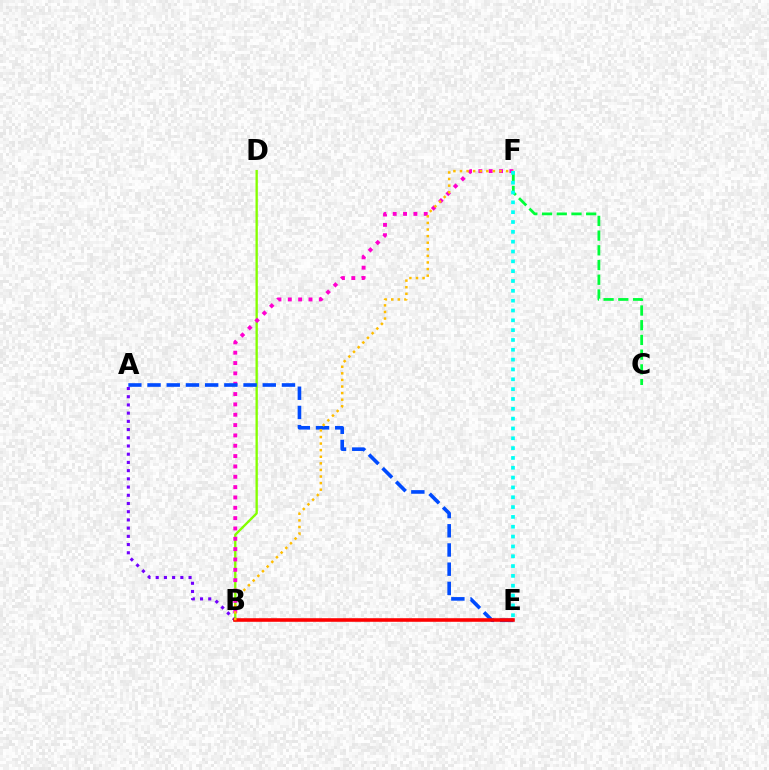{('B', 'D'): [{'color': '#84ff00', 'line_style': 'solid', 'thickness': 1.68}], ('B', 'F'): [{'color': '#ff00cf', 'line_style': 'dotted', 'thickness': 2.81}, {'color': '#ffbd00', 'line_style': 'dotted', 'thickness': 1.79}], ('A', 'B'): [{'color': '#7200ff', 'line_style': 'dotted', 'thickness': 2.23}], ('A', 'E'): [{'color': '#004bff', 'line_style': 'dashed', 'thickness': 2.61}], ('C', 'F'): [{'color': '#00ff39', 'line_style': 'dashed', 'thickness': 2.0}], ('B', 'E'): [{'color': '#ff0000', 'line_style': 'solid', 'thickness': 2.58}], ('E', 'F'): [{'color': '#00fff6', 'line_style': 'dotted', 'thickness': 2.67}]}